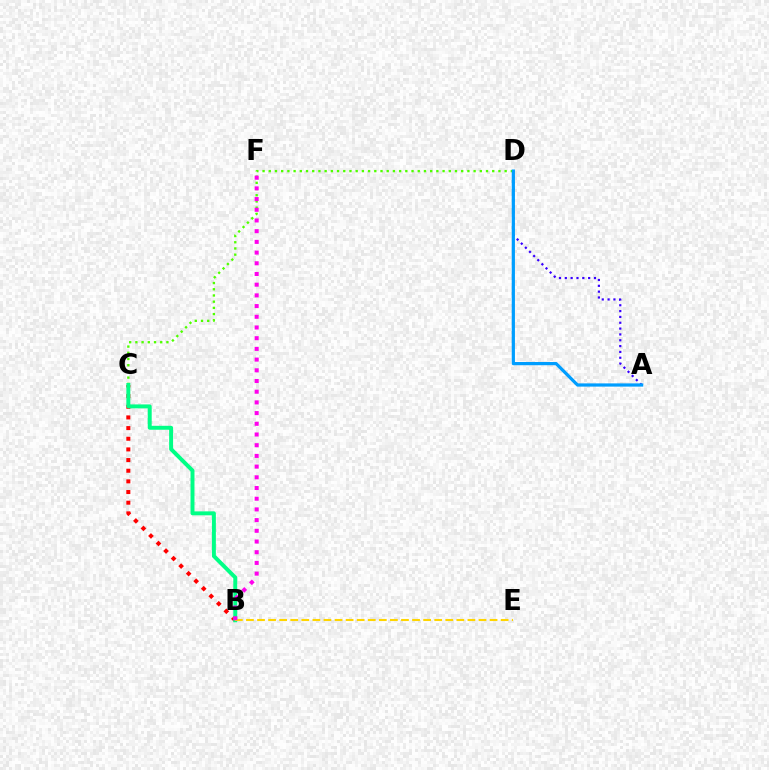{('B', 'C'): [{'color': '#ff0000', 'line_style': 'dotted', 'thickness': 2.9}, {'color': '#00ff86', 'line_style': 'solid', 'thickness': 2.84}], ('C', 'D'): [{'color': '#4fff00', 'line_style': 'dotted', 'thickness': 1.69}], ('B', 'E'): [{'color': '#ffd500', 'line_style': 'dashed', 'thickness': 1.5}], ('A', 'D'): [{'color': '#3700ff', 'line_style': 'dotted', 'thickness': 1.58}, {'color': '#009eff', 'line_style': 'solid', 'thickness': 2.32}], ('B', 'F'): [{'color': '#ff00ed', 'line_style': 'dotted', 'thickness': 2.91}]}